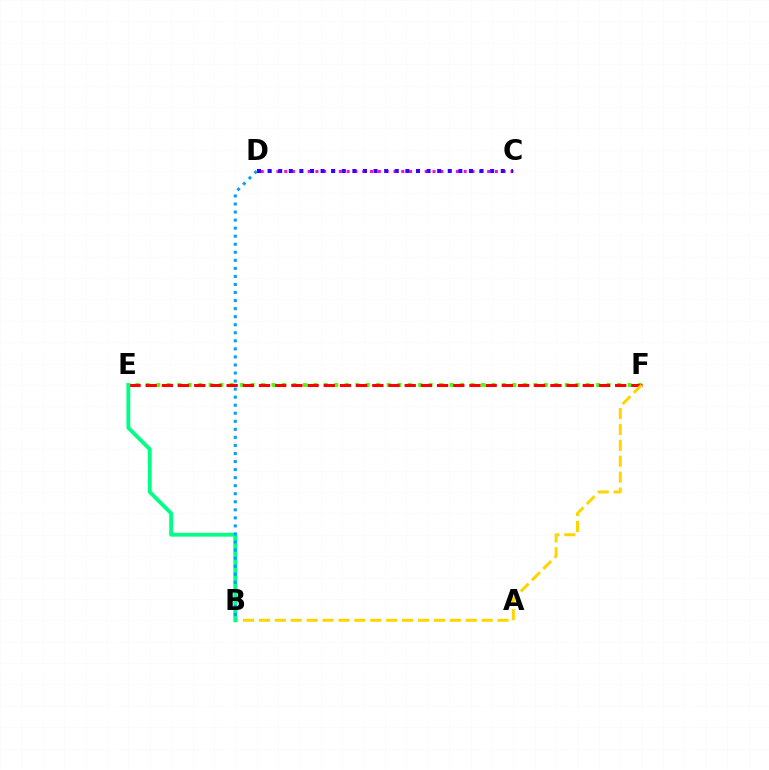{('E', 'F'): [{'color': '#4fff00', 'line_style': 'dotted', 'thickness': 2.85}, {'color': '#ff0000', 'line_style': 'dashed', 'thickness': 2.2}], ('C', 'D'): [{'color': '#ff00ed', 'line_style': 'dotted', 'thickness': 2.12}, {'color': '#3700ff', 'line_style': 'dotted', 'thickness': 2.88}], ('B', 'F'): [{'color': '#ffd500', 'line_style': 'dashed', 'thickness': 2.16}], ('B', 'E'): [{'color': '#00ff86', 'line_style': 'solid', 'thickness': 2.77}], ('B', 'D'): [{'color': '#009eff', 'line_style': 'dotted', 'thickness': 2.19}]}